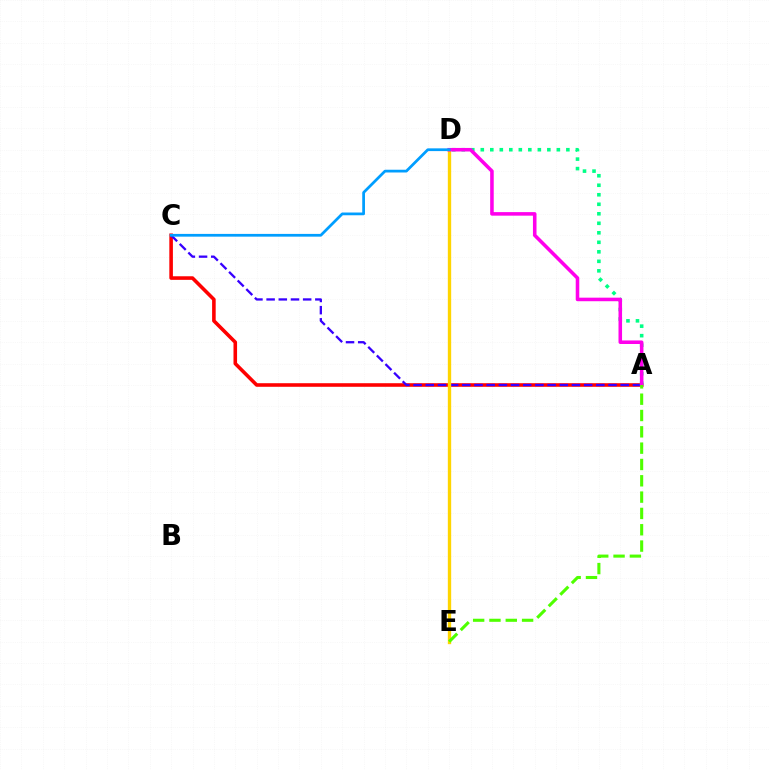{('A', 'C'): [{'color': '#ff0000', 'line_style': 'solid', 'thickness': 2.58}, {'color': '#3700ff', 'line_style': 'dashed', 'thickness': 1.66}], ('A', 'D'): [{'color': '#00ff86', 'line_style': 'dotted', 'thickness': 2.58}, {'color': '#ff00ed', 'line_style': 'solid', 'thickness': 2.56}], ('D', 'E'): [{'color': '#ffd500', 'line_style': 'solid', 'thickness': 2.41}], ('A', 'E'): [{'color': '#4fff00', 'line_style': 'dashed', 'thickness': 2.22}], ('C', 'D'): [{'color': '#009eff', 'line_style': 'solid', 'thickness': 1.98}]}